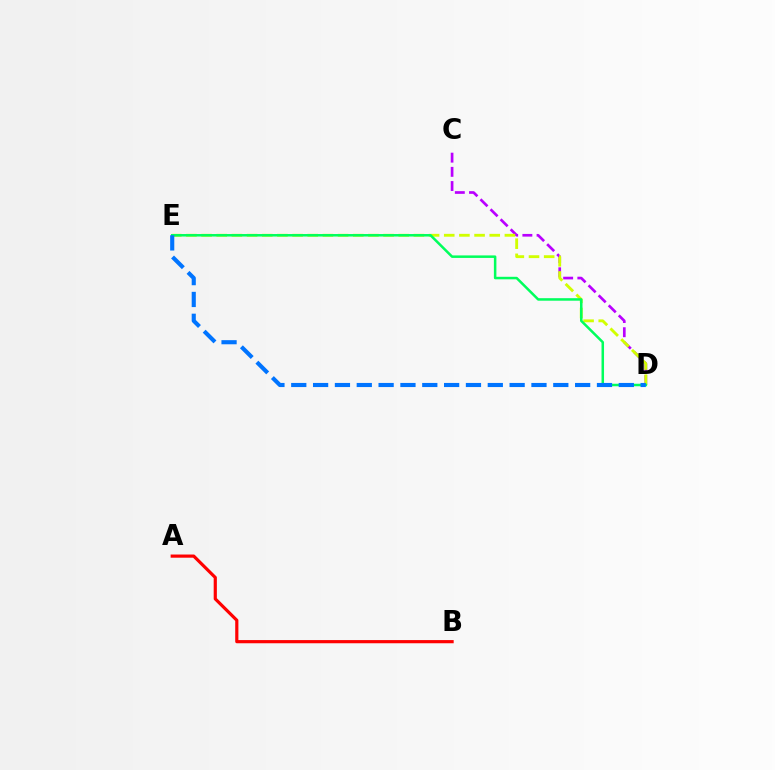{('C', 'D'): [{'color': '#b900ff', 'line_style': 'dashed', 'thickness': 1.93}], ('A', 'B'): [{'color': '#ff0000', 'line_style': 'solid', 'thickness': 2.29}], ('D', 'E'): [{'color': '#d1ff00', 'line_style': 'dashed', 'thickness': 2.06}, {'color': '#00ff5c', 'line_style': 'solid', 'thickness': 1.81}, {'color': '#0074ff', 'line_style': 'dashed', 'thickness': 2.97}]}